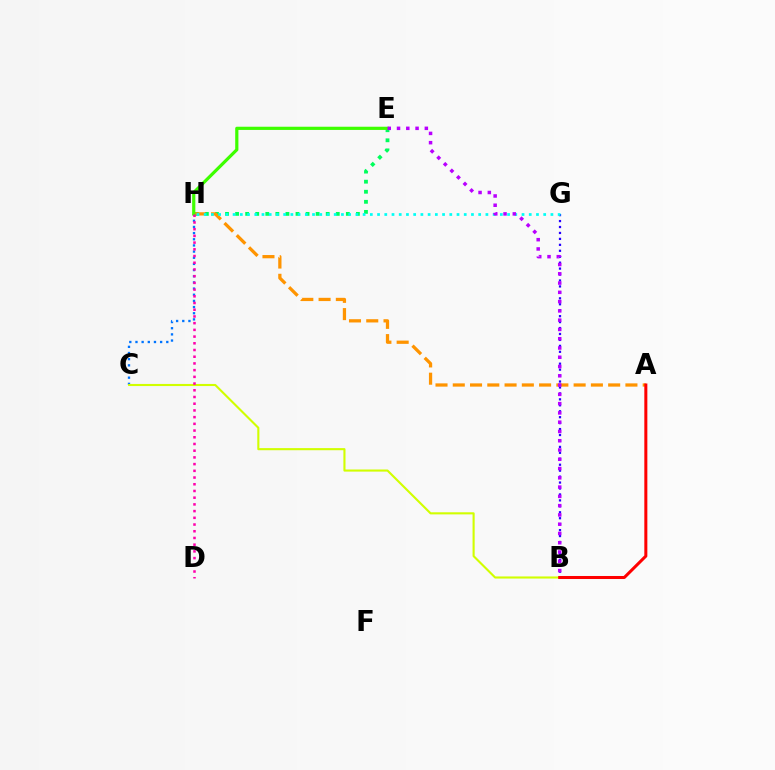{('C', 'H'): [{'color': '#0074ff', 'line_style': 'dotted', 'thickness': 1.67}], ('E', 'H'): [{'color': '#00ff5c', 'line_style': 'dotted', 'thickness': 2.74}, {'color': '#3dff00', 'line_style': 'solid', 'thickness': 2.3}], ('B', 'C'): [{'color': '#d1ff00', 'line_style': 'solid', 'thickness': 1.52}], ('B', 'G'): [{'color': '#2500ff', 'line_style': 'dotted', 'thickness': 1.61}], ('A', 'H'): [{'color': '#ff9400', 'line_style': 'dashed', 'thickness': 2.35}], ('G', 'H'): [{'color': '#00fff6', 'line_style': 'dotted', 'thickness': 1.96}], ('B', 'E'): [{'color': '#b900ff', 'line_style': 'dotted', 'thickness': 2.52}], ('A', 'B'): [{'color': '#ff0000', 'line_style': 'solid', 'thickness': 2.18}], ('D', 'H'): [{'color': '#ff00ac', 'line_style': 'dotted', 'thickness': 1.82}]}